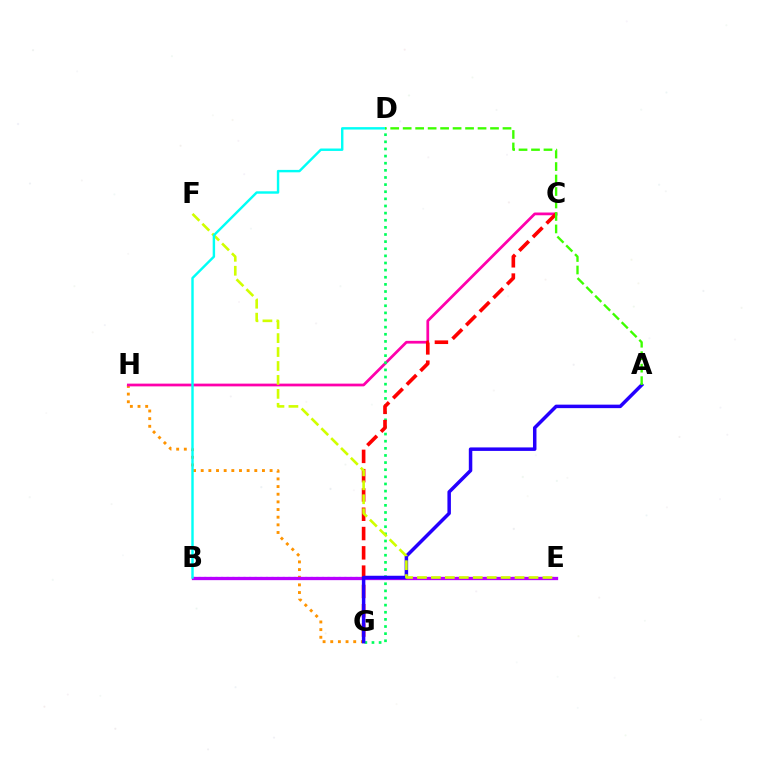{('G', 'H'): [{'color': '#ff9400', 'line_style': 'dotted', 'thickness': 2.08}], ('B', 'E'): [{'color': '#0074ff', 'line_style': 'dotted', 'thickness': 1.52}, {'color': '#b900ff', 'line_style': 'solid', 'thickness': 2.37}], ('C', 'H'): [{'color': '#ff00ac', 'line_style': 'solid', 'thickness': 1.98}], ('D', 'G'): [{'color': '#00ff5c', 'line_style': 'dotted', 'thickness': 1.94}], ('C', 'G'): [{'color': '#ff0000', 'line_style': 'dashed', 'thickness': 2.62}], ('A', 'G'): [{'color': '#2500ff', 'line_style': 'solid', 'thickness': 2.51}], ('E', 'F'): [{'color': '#d1ff00', 'line_style': 'dashed', 'thickness': 1.89}], ('B', 'D'): [{'color': '#00fff6', 'line_style': 'solid', 'thickness': 1.74}], ('A', 'D'): [{'color': '#3dff00', 'line_style': 'dashed', 'thickness': 1.69}]}